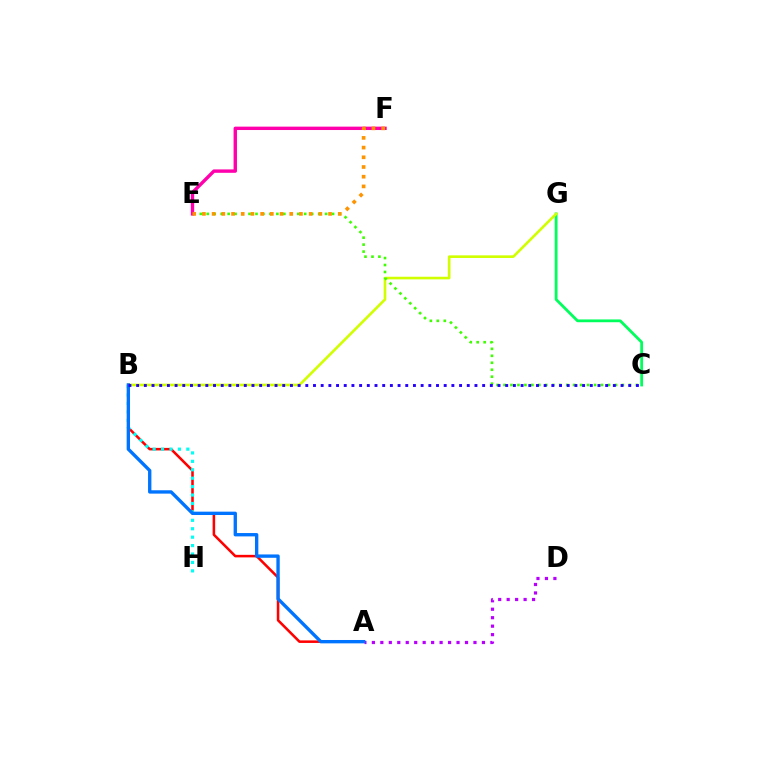{('A', 'B'): [{'color': '#ff0000', 'line_style': 'solid', 'thickness': 1.83}, {'color': '#0074ff', 'line_style': 'solid', 'thickness': 2.41}], ('C', 'G'): [{'color': '#00ff5c', 'line_style': 'solid', 'thickness': 2.01}], ('A', 'D'): [{'color': '#b900ff', 'line_style': 'dotted', 'thickness': 2.3}], ('B', 'G'): [{'color': '#d1ff00', 'line_style': 'solid', 'thickness': 1.89}], ('B', 'H'): [{'color': '#00fff6', 'line_style': 'dotted', 'thickness': 2.29}], ('C', 'E'): [{'color': '#3dff00', 'line_style': 'dotted', 'thickness': 1.89}], ('E', 'F'): [{'color': '#ff00ac', 'line_style': 'solid', 'thickness': 2.44}, {'color': '#ff9400', 'line_style': 'dotted', 'thickness': 2.64}], ('B', 'C'): [{'color': '#2500ff', 'line_style': 'dotted', 'thickness': 2.09}]}